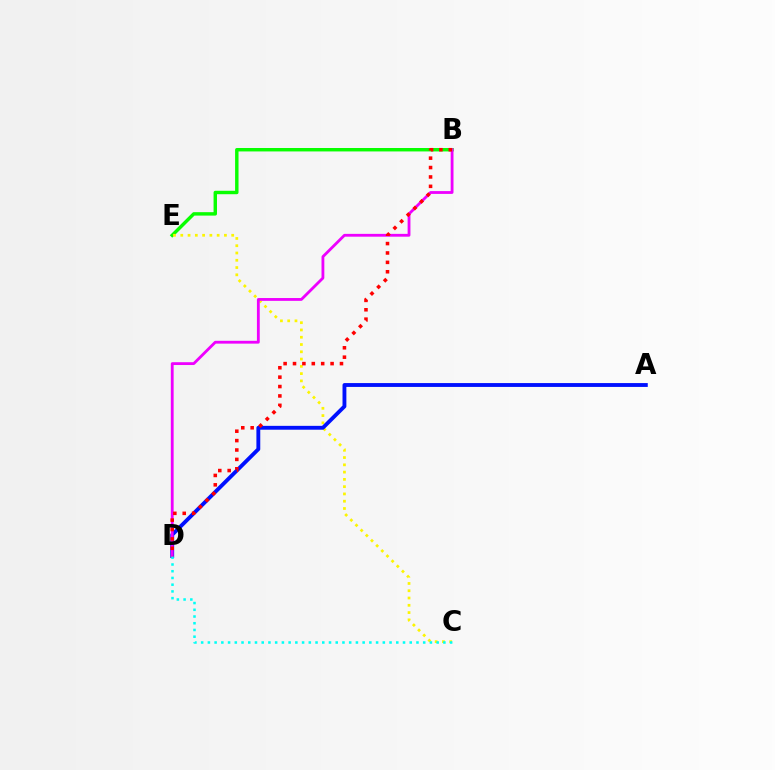{('B', 'E'): [{'color': '#08ff00', 'line_style': 'solid', 'thickness': 2.47}], ('C', 'E'): [{'color': '#fcf500', 'line_style': 'dotted', 'thickness': 1.98}], ('A', 'D'): [{'color': '#0010ff', 'line_style': 'solid', 'thickness': 2.78}], ('B', 'D'): [{'color': '#ee00ff', 'line_style': 'solid', 'thickness': 2.03}, {'color': '#ff0000', 'line_style': 'dotted', 'thickness': 2.55}], ('C', 'D'): [{'color': '#00fff6', 'line_style': 'dotted', 'thickness': 1.83}]}